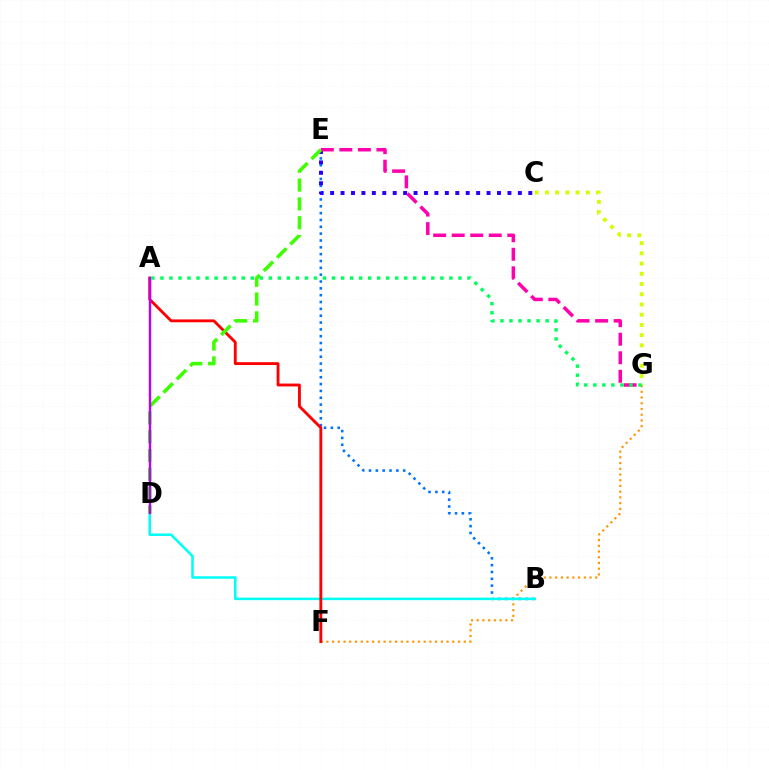{('B', 'E'): [{'color': '#0074ff', 'line_style': 'dotted', 'thickness': 1.86}], ('F', 'G'): [{'color': '#ff9400', 'line_style': 'dotted', 'thickness': 1.56}], ('C', 'E'): [{'color': '#2500ff', 'line_style': 'dotted', 'thickness': 2.83}], ('B', 'D'): [{'color': '#00fff6', 'line_style': 'solid', 'thickness': 1.82}], ('A', 'F'): [{'color': '#ff0000', 'line_style': 'solid', 'thickness': 2.05}], ('C', 'G'): [{'color': '#d1ff00', 'line_style': 'dotted', 'thickness': 2.78}], ('E', 'G'): [{'color': '#ff00ac', 'line_style': 'dashed', 'thickness': 2.52}], ('D', 'E'): [{'color': '#3dff00', 'line_style': 'dashed', 'thickness': 2.56}], ('A', 'D'): [{'color': '#b900ff', 'line_style': 'solid', 'thickness': 1.73}], ('A', 'G'): [{'color': '#00ff5c', 'line_style': 'dotted', 'thickness': 2.45}]}